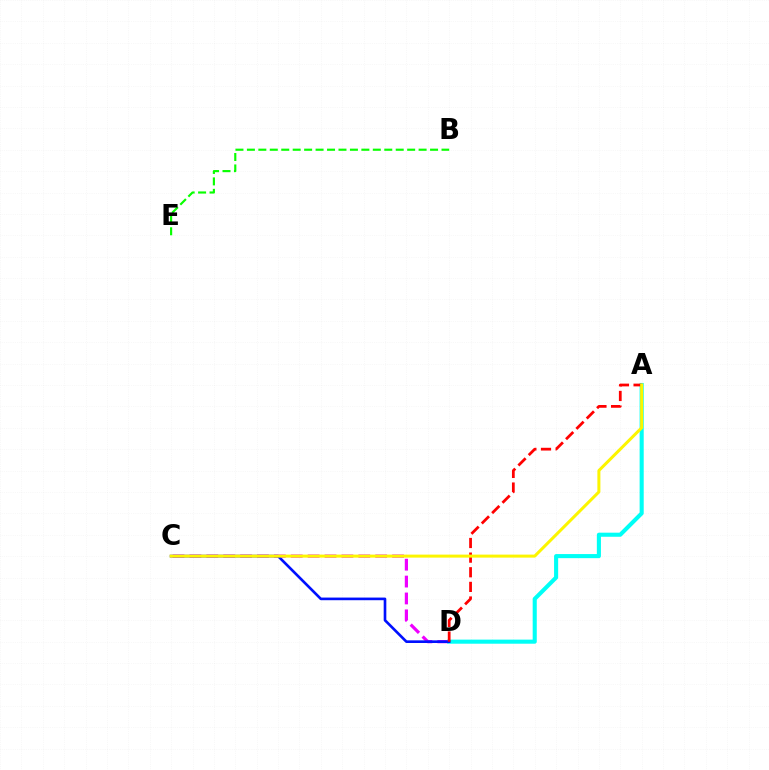{('C', 'D'): [{'color': '#ee00ff', 'line_style': 'dashed', 'thickness': 2.29}, {'color': '#0010ff', 'line_style': 'solid', 'thickness': 1.91}], ('B', 'E'): [{'color': '#08ff00', 'line_style': 'dashed', 'thickness': 1.56}], ('A', 'D'): [{'color': '#00fff6', 'line_style': 'solid', 'thickness': 2.94}, {'color': '#ff0000', 'line_style': 'dashed', 'thickness': 1.99}], ('A', 'C'): [{'color': '#fcf500', 'line_style': 'solid', 'thickness': 2.17}]}